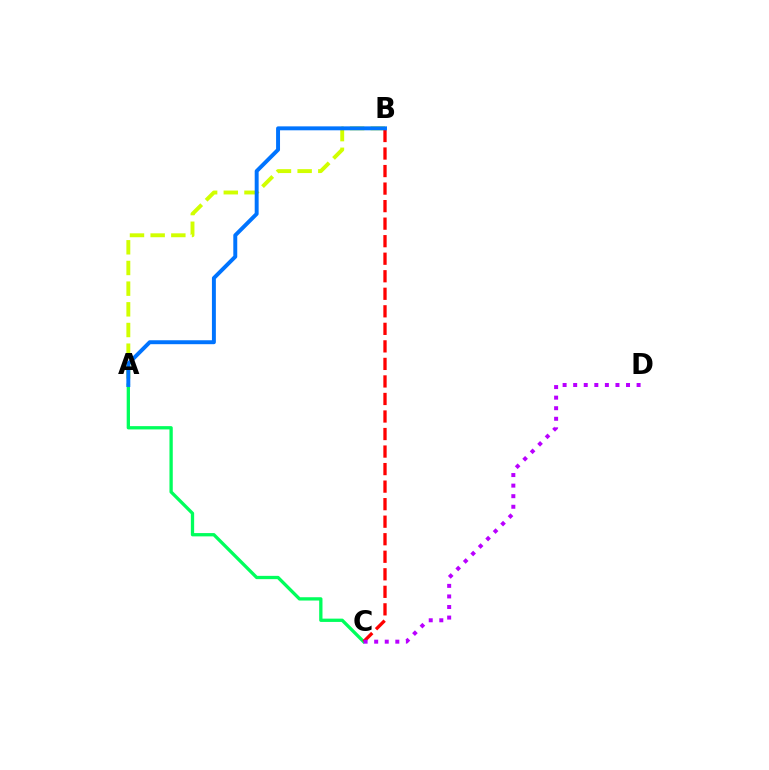{('A', 'B'): [{'color': '#d1ff00', 'line_style': 'dashed', 'thickness': 2.81}, {'color': '#0074ff', 'line_style': 'solid', 'thickness': 2.84}], ('A', 'C'): [{'color': '#00ff5c', 'line_style': 'solid', 'thickness': 2.38}], ('B', 'C'): [{'color': '#ff0000', 'line_style': 'dashed', 'thickness': 2.38}], ('C', 'D'): [{'color': '#b900ff', 'line_style': 'dotted', 'thickness': 2.87}]}